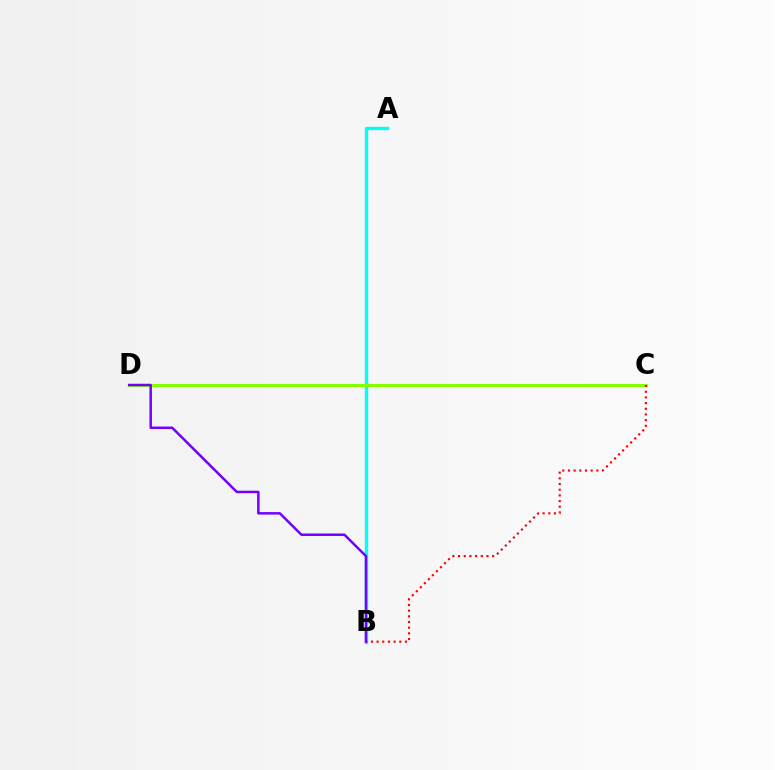{('A', 'B'): [{'color': '#00fff6', 'line_style': 'solid', 'thickness': 2.41}], ('C', 'D'): [{'color': '#84ff00', 'line_style': 'solid', 'thickness': 2.14}], ('B', 'C'): [{'color': '#ff0000', 'line_style': 'dotted', 'thickness': 1.54}], ('B', 'D'): [{'color': '#7200ff', 'line_style': 'solid', 'thickness': 1.79}]}